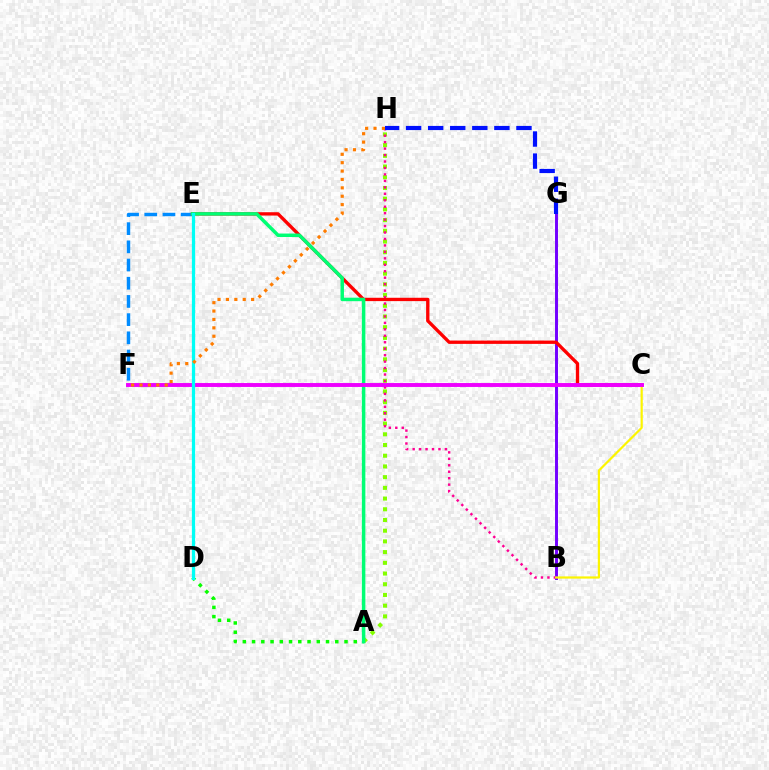{('A', 'D'): [{'color': '#08ff00', 'line_style': 'dotted', 'thickness': 2.51}], ('A', 'H'): [{'color': '#84ff00', 'line_style': 'dotted', 'thickness': 2.91}], ('B', 'H'): [{'color': '#ff0094', 'line_style': 'dotted', 'thickness': 1.75}], ('B', 'G'): [{'color': '#7200ff', 'line_style': 'solid', 'thickness': 2.12}], ('E', 'F'): [{'color': '#008cff', 'line_style': 'dashed', 'thickness': 2.47}], ('C', 'E'): [{'color': '#ff0000', 'line_style': 'solid', 'thickness': 2.4}], ('G', 'H'): [{'color': '#0010ff', 'line_style': 'dashed', 'thickness': 3.0}], ('A', 'E'): [{'color': '#00ff74', 'line_style': 'solid', 'thickness': 2.51}], ('B', 'C'): [{'color': '#fcf500', 'line_style': 'solid', 'thickness': 1.59}], ('C', 'F'): [{'color': '#ee00ff', 'line_style': 'solid', 'thickness': 2.81}], ('D', 'E'): [{'color': '#00fff6', 'line_style': 'solid', 'thickness': 2.33}], ('F', 'H'): [{'color': '#ff7c00', 'line_style': 'dotted', 'thickness': 2.28}]}